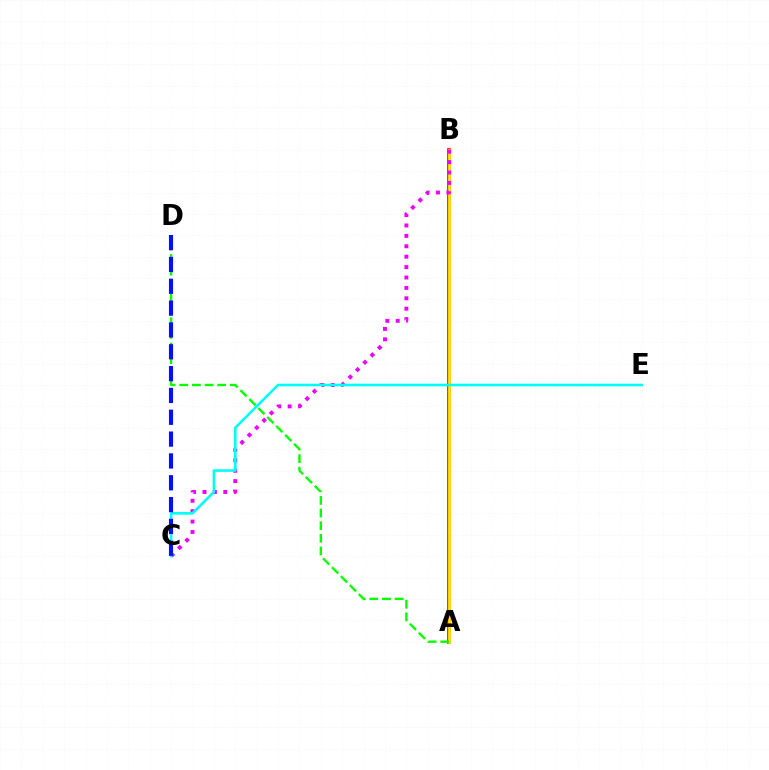{('A', 'B'): [{'color': '#ff0000', 'line_style': 'solid', 'thickness': 2.63}, {'color': '#fcf500', 'line_style': 'solid', 'thickness': 1.87}], ('B', 'C'): [{'color': '#ee00ff', 'line_style': 'dotted', 'thickness': 2.83}], ('A', 'D'): [{'color': '#08ff00', 'line_style': 'dashed', 'thickness': 1.72}], ('C', 'E'): [{'color': '#00fff6', 'line_style': 'solid', 'thickness': 1.87}], ('C', 'D'): [{'color': '#0010ff', 'line_style': 'dashed', 'thickness': 2.97}]}